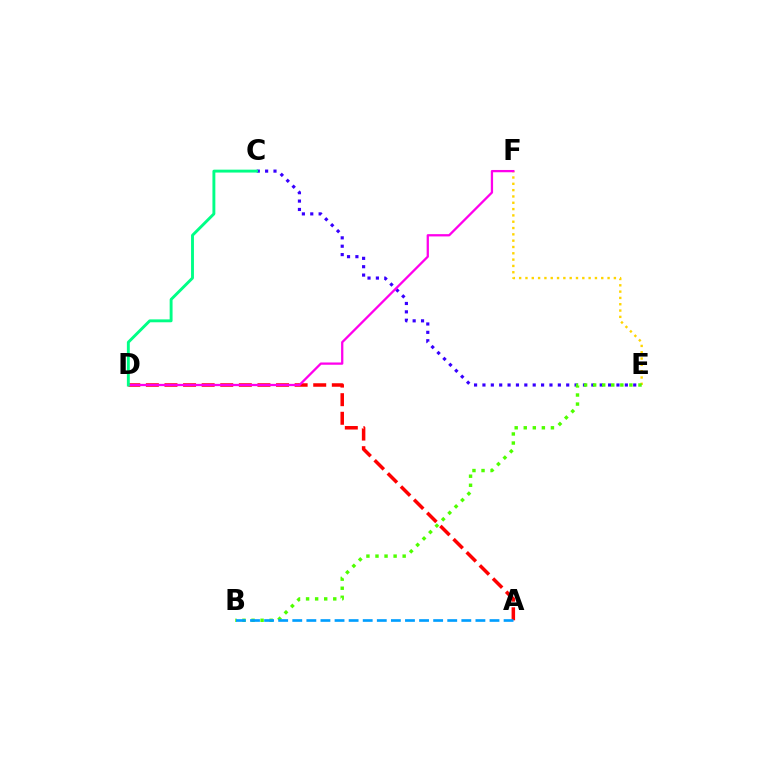{('E', 'F'): [{'color': '#ffd500', 'line_style': 'dotted', 'thickness': 1.72}], ('A', 'D'): [{'color': '#ff0000', 'line_style': 'dashed', 'thickness': 2.53}], ('C', 'E'): [{'color': '#3700ff', 'line_style': 'dotted', 'thickness': 2.28}], ('B', 'E'): [{'color': '#4fff00', 'line_style': 'dotted', 'thickness': 2.46}], ('A', 'B'): [{'color': '#009eff', 'line_style': 'dashed', 'thickness': 1.91}], ('D', 'F'): [{'color': '#ff00ed', 'line_style': 'solid', 'thickness': 1.64}], ('C', 'D'): [{'color': '#00ff86', 'line_style': 'solid', 'thickness': 2.09}]}